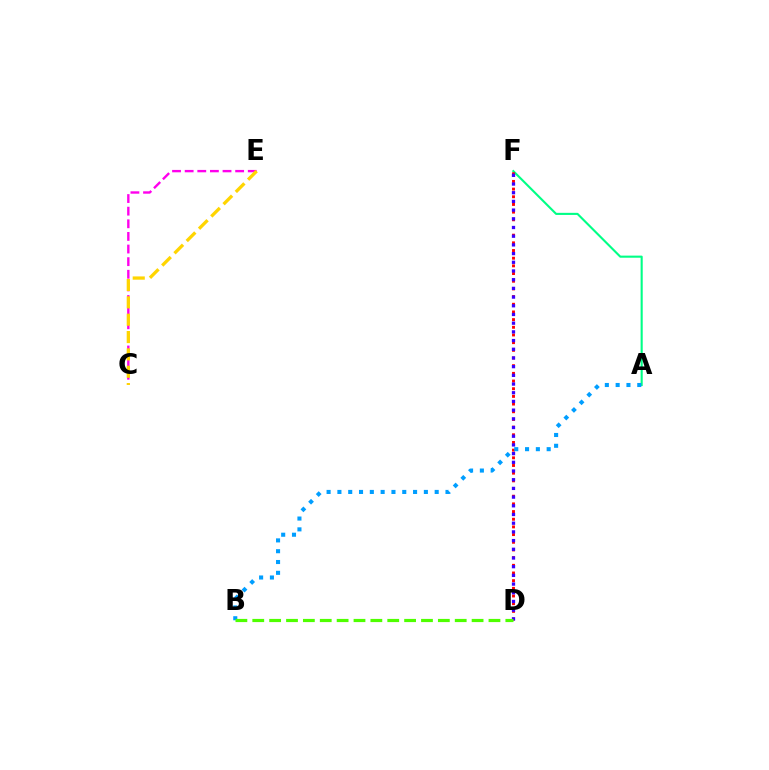{('A', 'F'): [{'color': '#00ff86', 'line_style': 'solid', 'thickness': 1.52}], ('D', 'F'): [{'color': '#ff0000', 'line_style': 'dotted', 'thickness': 2.09}, {'color': '#3700ff', 'line_style': 'dotted', 'thickness': 2.36}], ('C', 'E'): [{'color': '#ff00ed', 'line_style': 'dashed', 'thickness': 1.71}, {'color': '#ffd500', 'line_style': 'dashed', 'thickness': 2.36}], ('A', 'B'): [{'color': '#009eff', 'line_style': 'dotted', 'thickness': 2.94}], ('B', 'D'): [{'color': '#4fff00', 'line_style': 'dashed', 'thickness': 2.29}]}